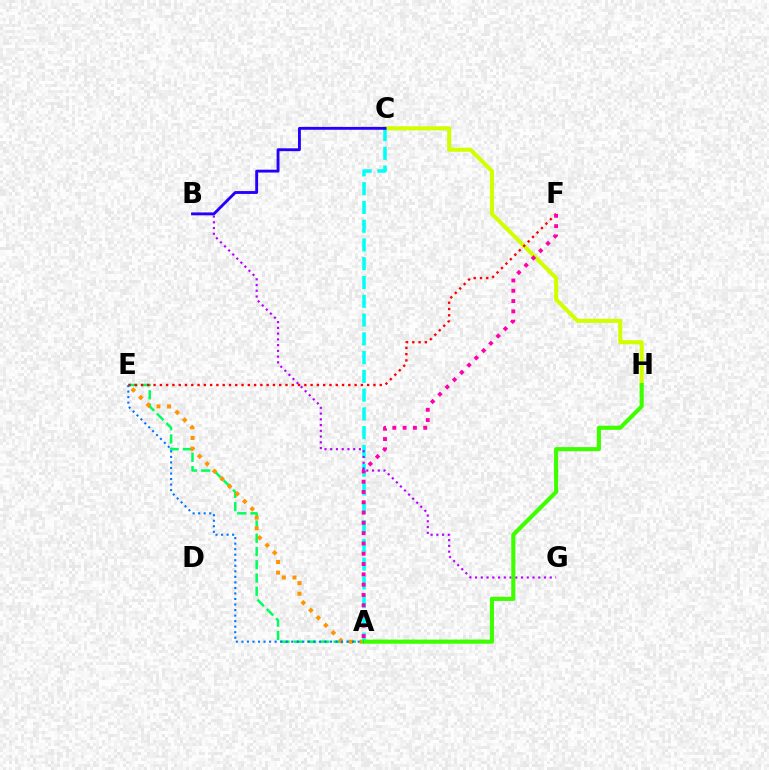{('A', 'E'): [{'color': '#00ff5c', 'line_style': 'dashed', 'thickness': 1.8}, {'color': '#ff9400', 'line_style': 'dotted', 'thickness': 2.89}, {'color': '#0074ff', 'line_style': 'dotted', 'thickness': 1.5}], ('C', 'H'): [{'color': '#d1ff00', 'line_style': 'solid', 'thickness': 2.94}], ('A', 'C'): [{'color': '#00fff6', 'line_style': 'dashed', 'thickness': 2.55}], ('B', 'G'): [{'color': '#b900ff', 'line_style': 'dotted', 'thickness': 1.56}], ('B', 'C'): [{'color': '#2500ff', 'line_style': 'solid', 'thickness': 2.07}], ('E', 'F'): [{'color': '#ff0000', 'line_style': 'dotted', 'thickness': 1.71}], ('A', 'H'): [{'color': '#3dff00', 'line_style': 'solid', 'thickness': 2.97}], ('A', 'F'): [{'color': '#ff00ac', 'line_style': 'dotted', 'thickness': 2.8}]}